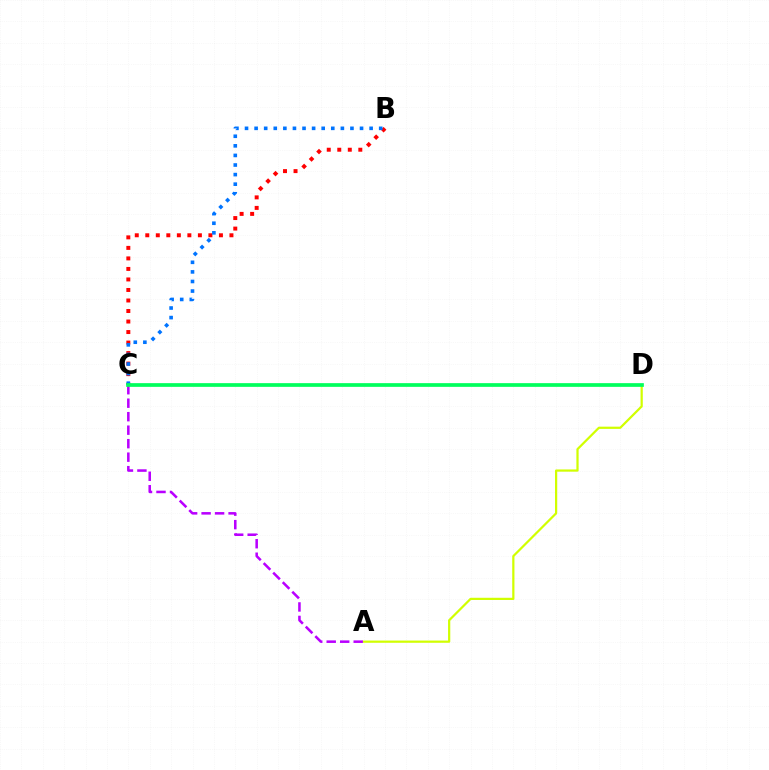{('A', 'D'): [{'color': '#d1ff00', 'line_style': 'solid', 'thickness': 1.6}], ('A', 'C'): [{'color': '#b900ff', 'line_style': 'dashed', 'thickness': 1.83}], ('B', 'C'): [{'color': '#ff0000', 'line_style': 'dotted', 'thickness': 2.86}, {'color': '#0074ff', 'line_style': 'dotted', 'thickness': 2.6}], ('C', 'D'): [{'color': '#00ff5c', 'line_style': 'solid', 'thickness': 2.67}]}